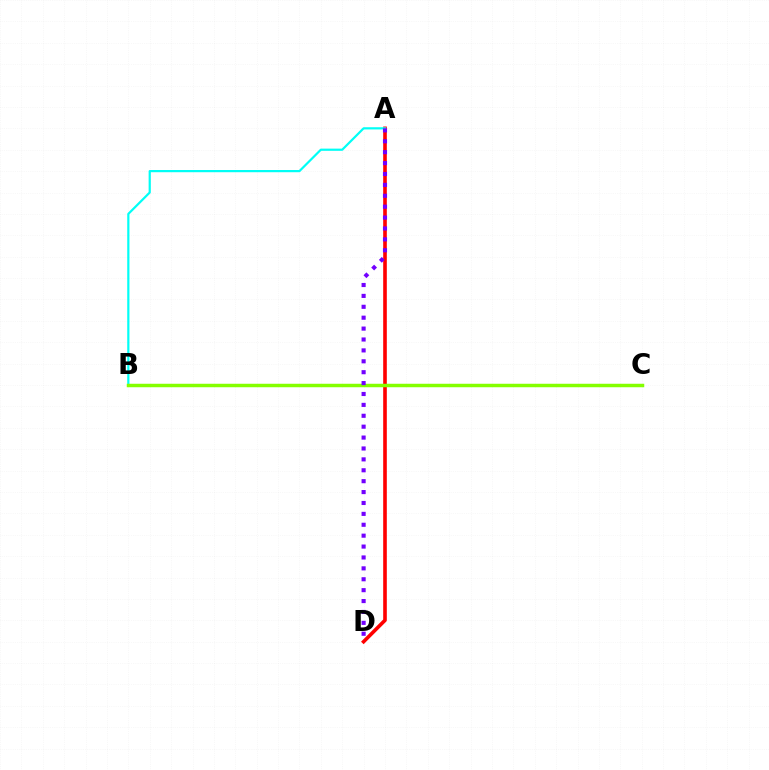{('A', 'D'): [{'color': '#ff0000', 'line_style': 'solid', 'thickness': 2.61}, {'color': '#7200ff', 'line_style': 'dotted', 'thickness': 2.96}], ('A', 'B'): [{'color': '#00fff6', 'line_style': 'solid', 'thickness': 1.59}], ('B', 'C'): [{'color': '#84ff00', 'line_style': 'solid', 'thickness': 2.5}]}